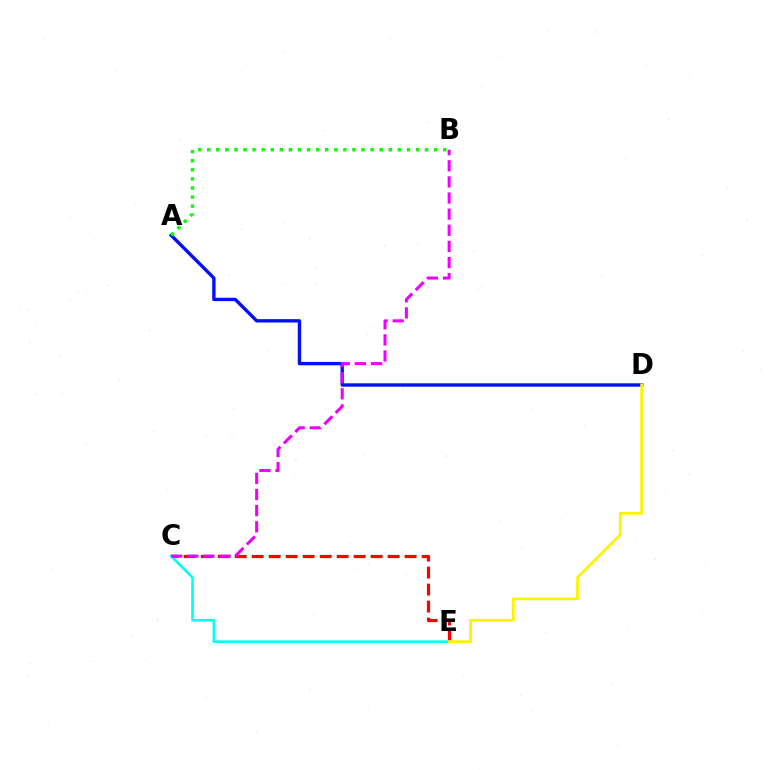{('A', 'D'): [{'color': '#0010ff', 'line_style': 'solid', 'thickness': 2.43}], ('C', 'E'): [{'color': '#ff0000', 'line_style': 'dashed', 'thickness': 2.31}, {'color': '#00fff6', 'line_style': 'solid', 'thickness': 1.87}], ('D', 'E'): [{'color': '#fcf500', 'line_style': 'solid', 'thickness': 1.98}], ('B', 'C'): [{'color': '#ee00ff', 'line_style': 'dashed', 'thickness': 2.19}], ('A', 'B'): [{'color': '#08ff00', 'line_style': 'dotted', 'thickness': 2.47}]}